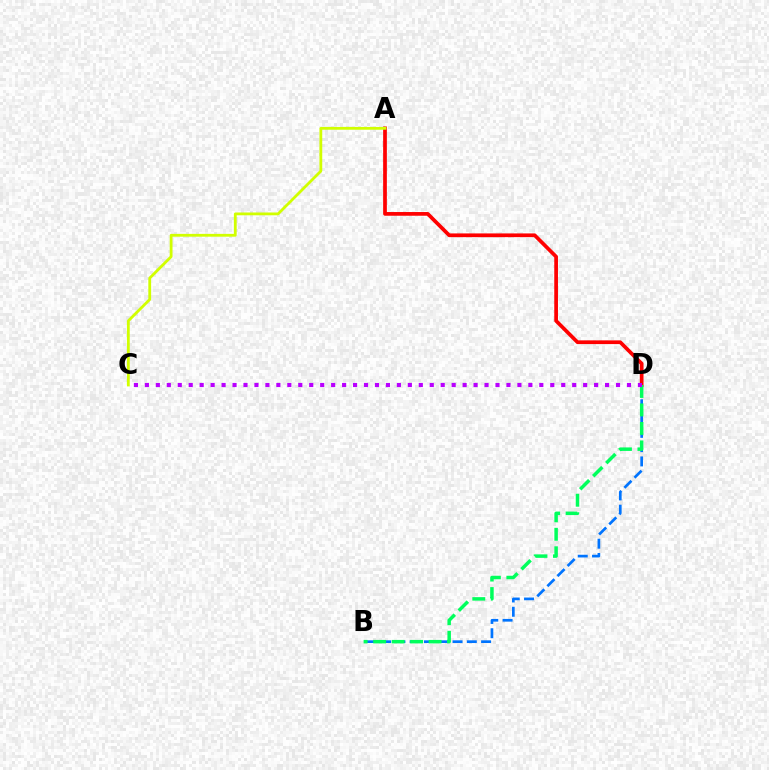{('B', 'D'): [{'color': '#0074ff', 'line_style': 'dashed', 'thickness': 1.94}, {'color': '#00ff5c', 'line_style': 'dashed', 'thickness': 2.51}], ('A', 'D'): [{'color': '#ff0000', 'line_style': 'solid', 'thickness': 2.68}], ('C', 'D'): [{'color': '#b900ff', 'line_style': 'dotted', 'thickness': 2.98}], ('A', 'C'): [{'color': '#d1ff00', 'line_style': 'solid', 'thickness': 2.02}]}